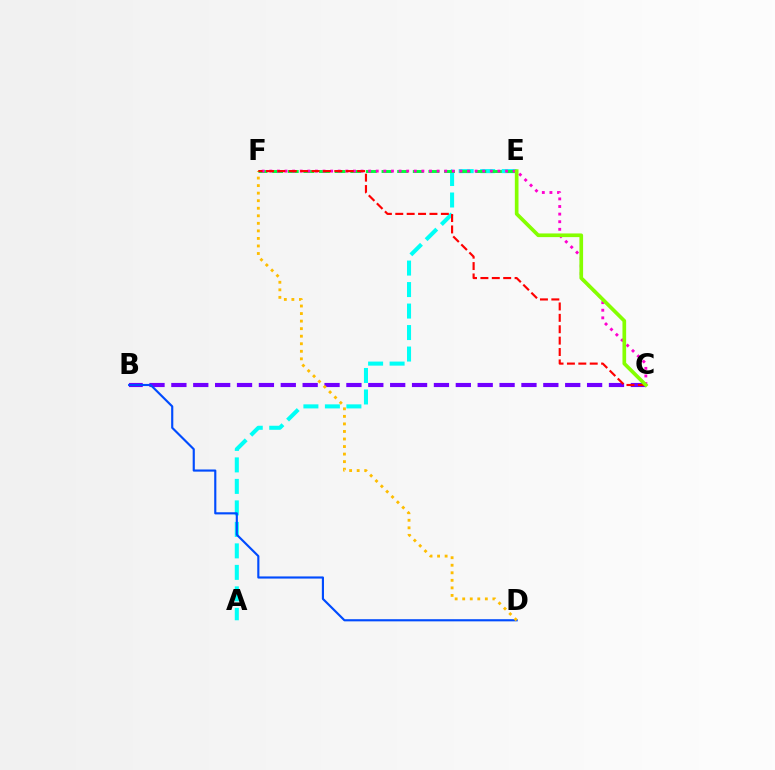{('A', 'E'): [{'color': '#00fff6', 'line_style': 'dashed', 'thickness': 2.92}], ('B', 'C'): [{'color': '#7200ff', 'line_style': 'dashed', 'thickness': 2.97}], ('B', 'D'): [{'color': '#004bff', 'line_style': 'solid', 'thickness': 1.55}], ('D', 'F'): [{'color': '#ffbd00', 'line_style': 'dotted', 'thickness': 2.05}], ('E', 'F'): [{'color': '#00ff39', 'line_style': 'dashed', 'thickness': 2.12}], ('C', 'F'): [{'color': '#ff00cf', 'line_style': 'dotted', 'thickness': 2.07}, {'color': '#ff0000', 'line_style': 'dashed', 'thickness': 1.55}], ('C', 'E'): [{'color': '#84ff00', 'line_style': 'solid', 'thickness': 2.64}]}